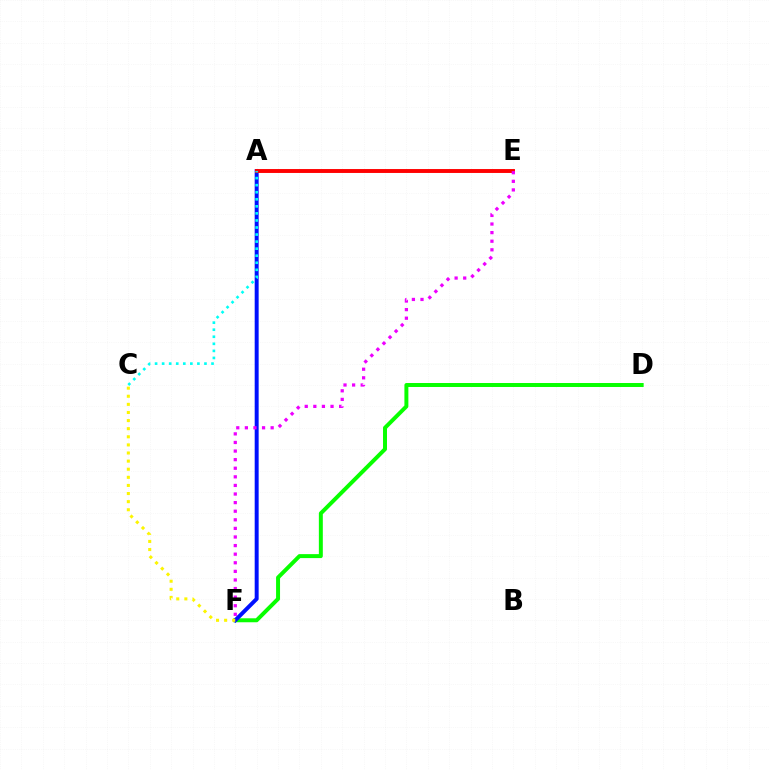{('D', 'F'): [{'color': '#08ff00', 'line_style': 'solid', 'thickness': 2.86}], ('A', 'F'): [{'color': '#0010ff', 'line_style': 'solid', 'thickness': 2.85}], ('A', 'E'): [{'color': '#ff0000', 'line_style': 'solid', 'thickness': 2.81}], ('E', 'F'): [{'color': '#ee00ff', 'line_style': 'dotted', 'thickness': 2.33}], ('A', 'C'): [{'color': '#00fff6', 'line_style': 'dotted', 'thickness': 1.92}], ('C', 'F'): [{'color': '#fcf500', 'line_style': 'dotted', 'thickness': 2.2}]}